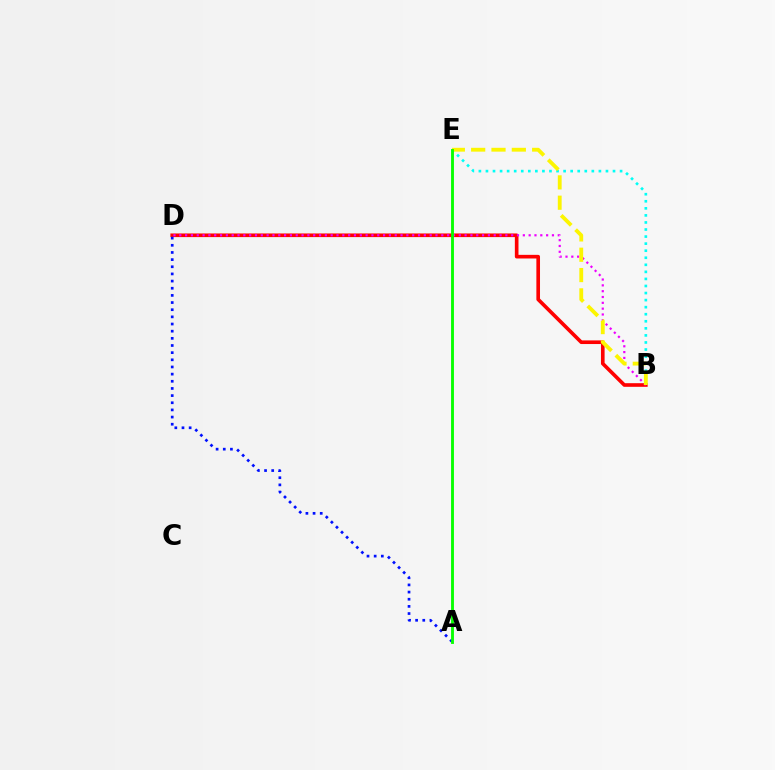{('B', 'D'): [{'color': '#ff0000', 'line_style': 'solid', 'thickness': 2.62}, {'color': '#ee00ff', 'line_style': 'dotted', 'thickness': 1.58}], ('B', 'E'): [{'color': '#00fff6', 'line_style': 'dotted', 'thickness': 1.92}, {'color': '#fcf500', 'line_style': 'dashed', 'thickness': 2.76}], ('A', 'D'): [{'color': '#0010ff', 'line_style': 'dotted', 'thickness': 1.94}], ('A', 'E'): [{'color': '#08ff00', 'line_style': 'solid', 'thickness': 2.07}]}